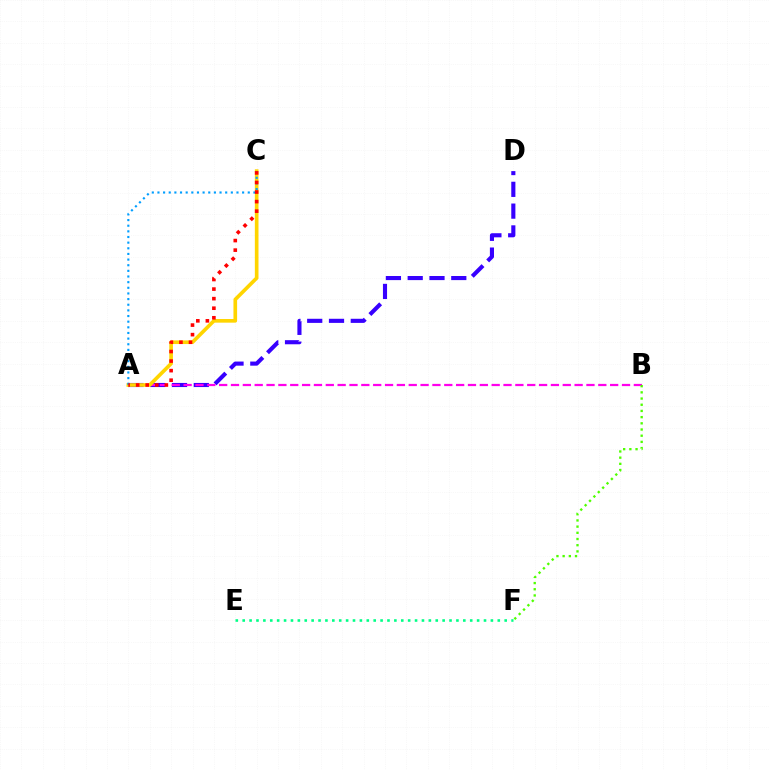{('A', 'D'): [{'color': '#3700ff', 'line_style': 'dashed', 'thickness': 2.96}], ('A', 'B'): [{'color': '#ff00ed', 'line_style': 'dashed', 'thickness': 1.61}], ('A', 'C'): [{'color': '#ffd500', 'line_style': 'solid', 'thickness': 2.63}, {'color': '#009eff', 'line_style': 'dotted', 'thickness': 1.53}, {'color': '#ff0000', 'line_style': 'dotted', 'thickness': 2.6}], ('E', 'F'): [{'color': '#00ff86', 'line_style': 'dotted', 'thickness': 1.87}], ('B', 'F'): [{'color': '#4fff00', 'line_style': 'dotted', 'thickness': 1.68}]}